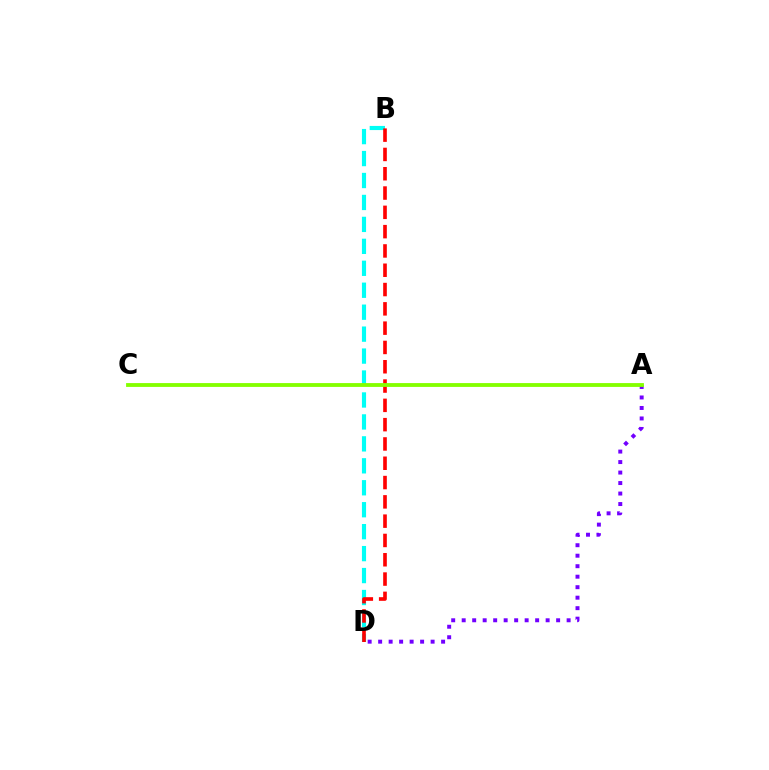{('B', 'D'): [{'color': '#00fff6', 'line_style': 'dashed', 'thickness': 2.98}, {'color': '#ff0000', 'line_style': 'dashed', 'thickness': 2.62}], ('A', 'D'): [{'color': '#7200ff', 'line_style': 'dotted', 'thickness': 2.85}], ('A', 'C'): [{'color': '#84ff00', 'line_style': 'solid', 'thickness': 2.76}]}